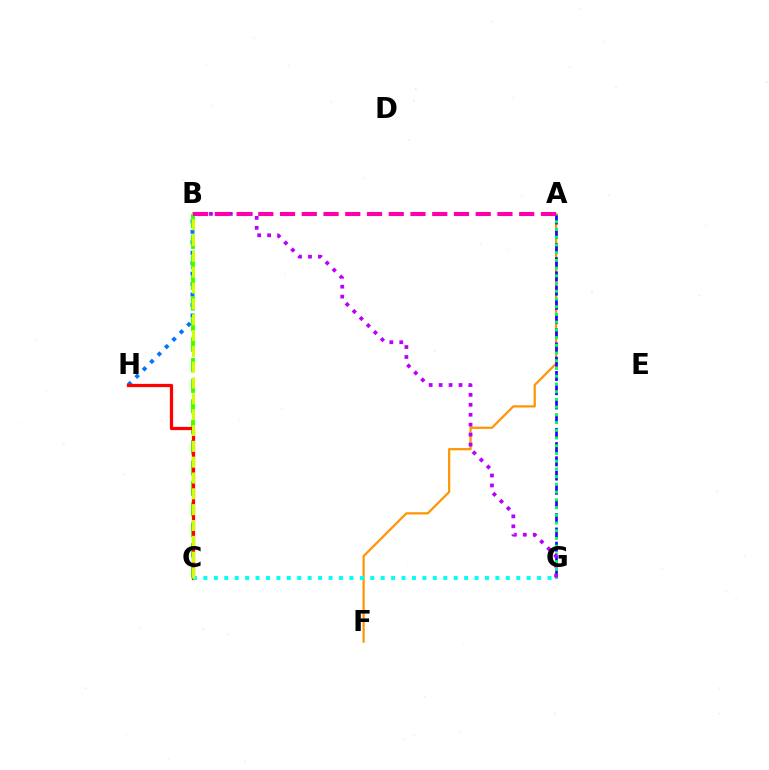{('B', 'H'): [{'color': '#0074ff', 'line_style': 'dotted', 'thickness': 2.84}], ('A', 'F'): [{'color': '#ff9400', 'line_style': 'solid', 'thickness': 1.58}], ('A', 'G'): [{'color': '#2500ff', 'line_style': 'dashed', 'thickness': 1.93}, {'color': '#00ff5c', 'line_style': 'dotted', 'thickness': 2.1}], ('B', 'G'): [{'color': '#b900ff', 'line_style': 'dotted', 'thickness': 2.7}], ('B', 'C'): [{'color': '#3dff00', 'line_style': 'dashed', 'thickness': 2.79}, {'color': '#d1ff00', 'line_style': 'dashed', 'thickness': 2.15}], ('C', 'H'): [{'color': '#ff0000', 'line_style': 'solid', 'thickness': 2.34}], ('A', 'B'): [{'color': '#ff00ac', 'line_style': 'dashed', 'thickness': 2.95}], ('C', 'G'): [{'color': '#00fff6', 'line_style': 'dotted', 'thickness': 2.83}]}